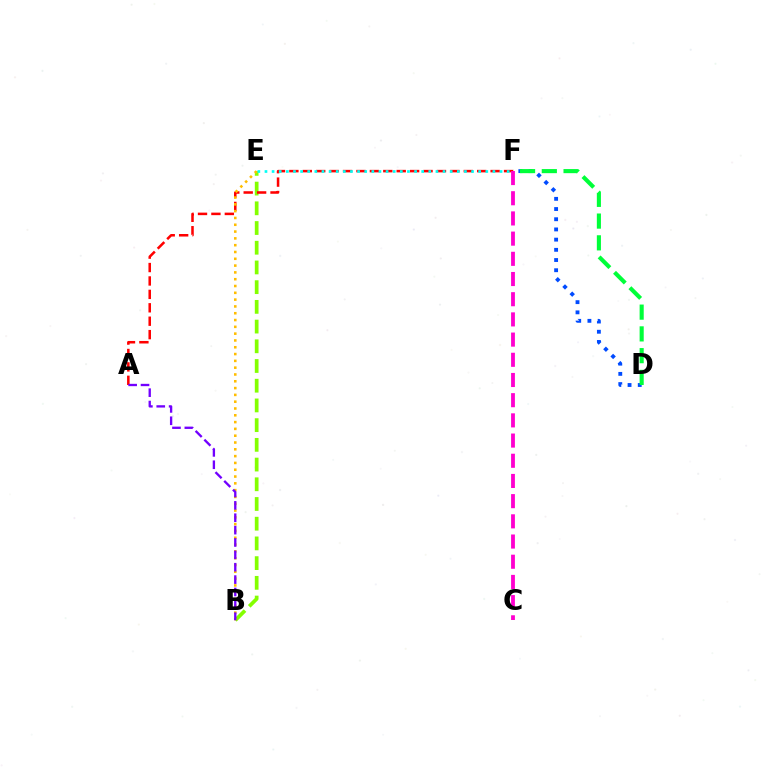{('B', 'E'): [{'color': '#84ff00', 'line_style': 'dashed', 'thickness': 2.68}, {'color': '#ffbd00', 'line_style': 'dotted', 'thickness': 1.85}], ('A', 'F'): [{'color': '#ff0000', 'line_style': 'dashed', 'thickness': 1.82}], ('D', 'F'): [{'color': '#004bff', 'line_style': 'dotted', 'thickness': 2.77}, {'color': '#00ff39', 'line_style': 'dashed', 'thickness': 2.96}], ('E', 'F'): [{'color': '#00fff6', 'line_style': 'dotted', 'thickness': 1.94}], ('C', 'F'): [{'color': '#ff00cf', 'line_style': 'dashed', 'thickness': 2.74}], ('A', 'B'): [{'color': '#7200ff', 'line_style': 'dashed', 'thickness': 1.68}]}